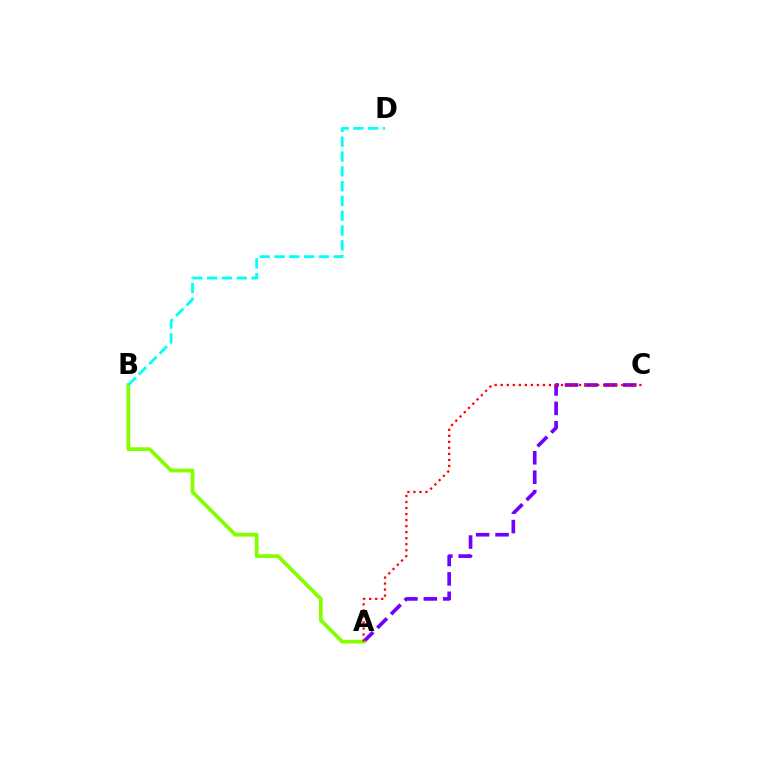{('A', 'C'): [{'color': '#7200ff', 'line_style': 'dashed', 'thickness': 2.64}, {'color': '#ff0000', 'line_style': 'dotted', 'thickness': 1.64}], ('A', 'B'): [{'color': '#84ff00', 'line_style': 'solid', 'thickness': 2.72}], ('B', 'D'): [{'color': '#00fff6', 'line_style': 'dashed', 'thickness': 2.01}]}